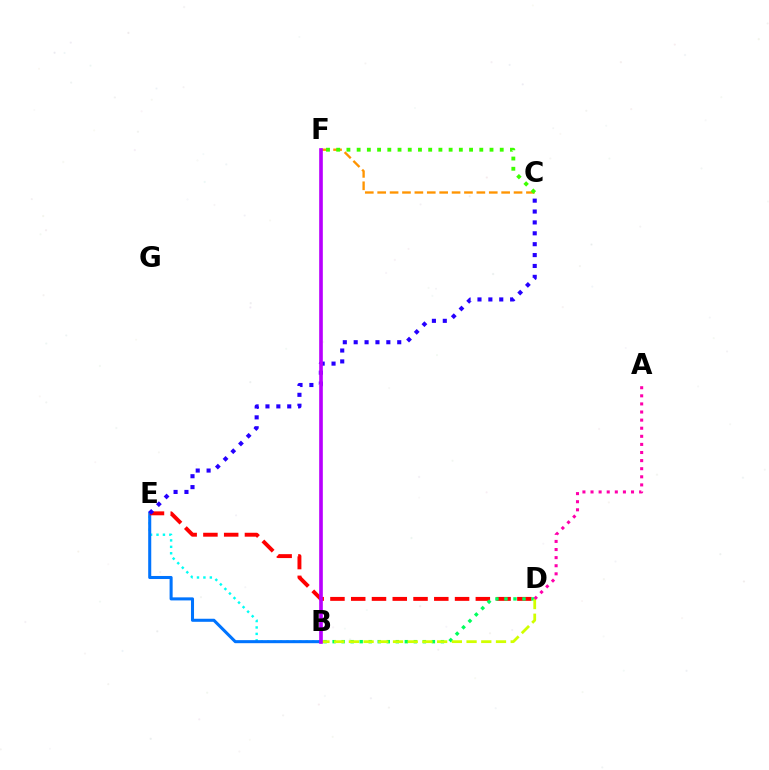{('B', 'E'): [{'color': '#00fff6', 'line_style': 'dotted', 'thickness': 1.75}, {'color': '#0074ff', 'line_style': 'solid', 'thickness': 2.2}], ('D', 'E'): [{'color': '#ff0000', 'line_style': 'dashed', 'thickness': 2.82}], ('C', 'F'): [{'color': '#ff9400', 'line_style': 'dashed', 'thickness': 1.68}, {'color': '#3dff00', 'line_style': 'dotted', 'thickness': 2.78}], ('C', 'E'): [{'color': '#2500ff', 'line_style': 'dotted', 'thickness': 2.96}], ('B', 'D'): [{'color': '#00ff5c', 'line_style': 'dotted', 'thickness': 2.45}, {'color': '#d1ff00', 'line_style': 'dashed', 'thickness': 2.0}], ('A', 'D'): [{'color': '#ff00ac', 'line_style': 'dotted', 'thickness': 2.2}], ('B', 'F'): [{'color': '#b900ff', 'line_style': 'solid', 'thickness': 2.63}]}